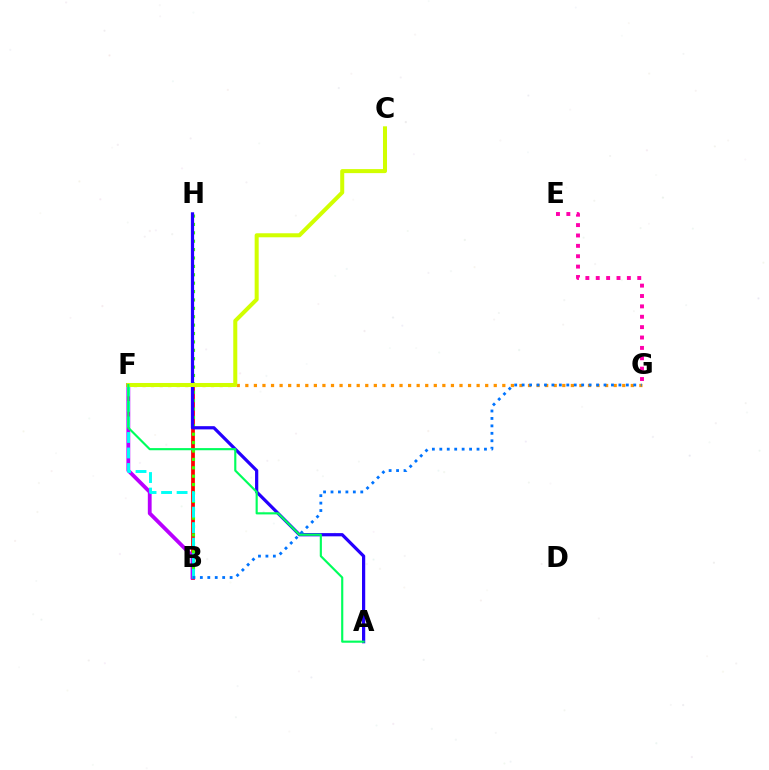{('B', 'F'): [{'color': '#ff0000', 'line_style': 'solid', 'thickness': 2.7}, {'color': '#b900ff', 'line_style': 'solid', 'thickness': 2.75}, {'color': '#00fff6', 'line_style': 'dashed', 'thickness': 2.11}], ('B', 'H'): [{'color': '#3dff00', 'line_style': 'dotted', 'thickness': 2.28}], ('F', 'G'): [{'color': '#ff9400', 'line_style': 'dotted', 'thickness': 2.33}], ('A', 'H'): [{'color': '#2500ff', 'line_style': 'solid', 'thickness': 2.32}], ('C', 'F'): [{'color': '#d1ff00', 'line_style': 'solid', 'thickness': 2.9}], ('B', 'G'): [{'color': '#0074ff', 'line_style': 'dotted', 'thickness': 2.02}], ('A', 'F'): [{'color': '#00ff5c', 'line_style': 'solid', 'thickness': 1.55}], ('E', 'G'): [{'color': '#ff00ac', 'line_style': 'dotted', 'thickness': 2.82}]}